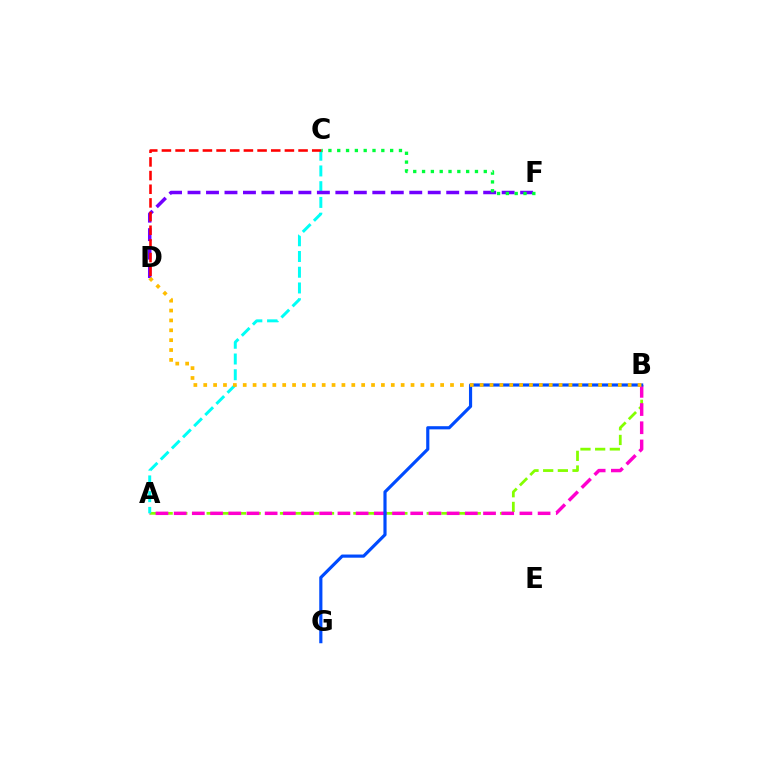{('A', 'B'): [{'color': '#84ff00', 'line_style': 'dashed', 'thickness': 1.99}, {'color': '#ff00cf', 'line_style': 'dashed', 'thickness': 2.47}], ('A', 'C'): [{'color': '#00fff6', 'line_style': 'dashed', 'thickness': 2.14}], ('D', 'F'): [{'color': '#7200ff', 'line_style': 'dashed', 'thickness': 2.51}], ('C', 'D'): [{'color': '#ff0000', 'line_style': 'dashed', 'thickness': 1.86}], ('B', 'G'): [{'color': '#004bff', 'line_style': 'solid', 'thickness': 2.28}], ('C', 'F'): [{'color': '#00ff39', 'line_style': 'dotted', 'thickness': 2.4}], ('B', 'D'): [{'color': '#ffbd00', 'line_style': 'dotted', 'thickness': 2.68}]}